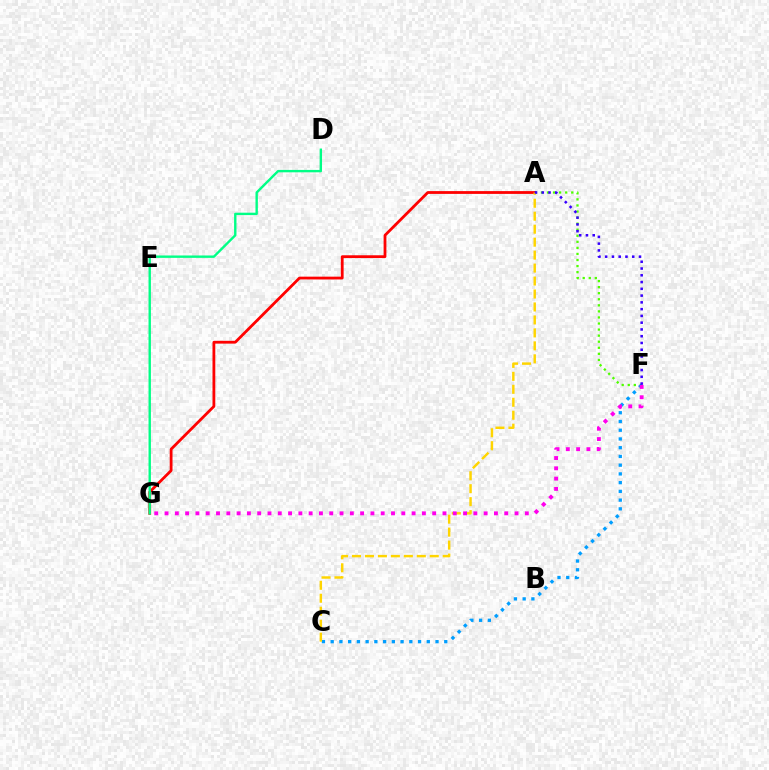{('A', 'F'): [{'color': '#4fff00', 'line_style': 'dotted', 'thickness': 1.65}, {'color': '#3700ff', 'line_style': 'dotted', 'thickness': 1.84}], ('C', 'F'): [{'color': '#009eff', 'line_style': 'dotted', 'thickness': 2.37}], ('A', 'G'): [{'color': '#ff0000', 'line_style': 'solid', 'thickness': 2.01}], ('A', 'C'): [{'color': '#ffd500', 'line_style': 'dashed', 'thickness': 1.76}], ('D', 'G'): [{'color': '#00ff86', 'line_style': 'solid', 'thickness': 1.72}], ('F', 'G'): [{'color': '#ff00ed', 'line_style': 'dotted', 'thickness': 2.8}]}